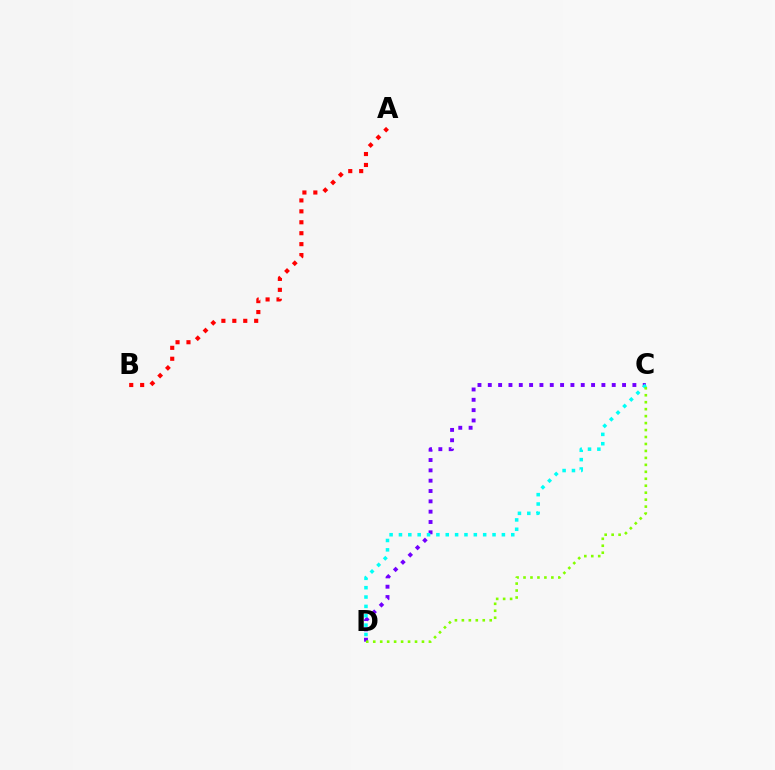{('A', 'B'): [{'color': '#ff0000', 'line_style': 'dotted', 'thickness': 2.97}], ('C', 'D'): [{'color': '#7200ff', 'line_style': 'dotted', 'thickness': 2.81}, {'color': '#00fff6', 'line_style': 'dotted', 'thickness': 2.54}, {'color': '#84ff00', 'line_style': 'dotted', 'thickness': 1.89}]}